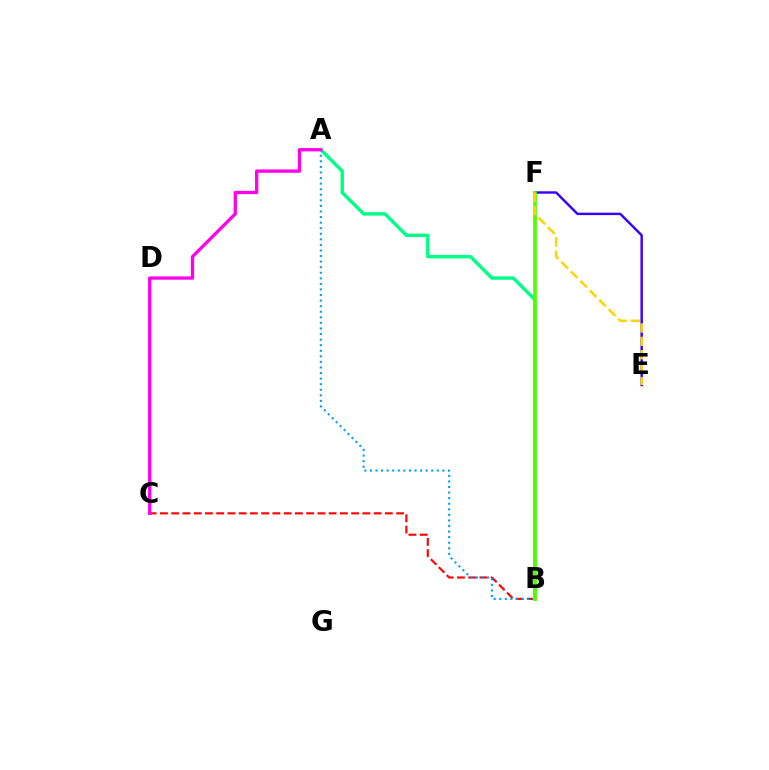{('B', 'C'): [{'color': '#ff0000', 'line_style': 'dashed', 'thickness': 1.53}], ('A', 'B'): [{'color': '#009eff', 'line_style': 'dotted', 'thickness': 1.51}, {'color': '#00ff86', 'line_style': 'solid', 'thickness': 2.45}], ('E', 'F'): [{'color': '#3700ff', 'line_style': 'solid', 'thickness': 1.75}, {'color': '#ffd500', 'line_style': 'dashed', 'thickness': 1.82}], ('A', 'C'): [{'color': '#ff00ed', 'line_style': 'solid', 'thickness': 2.38}], ('B', 'F'): [{'color': '#4fff00', 'line_style': 'solid', 'thickness': 2.65}]}